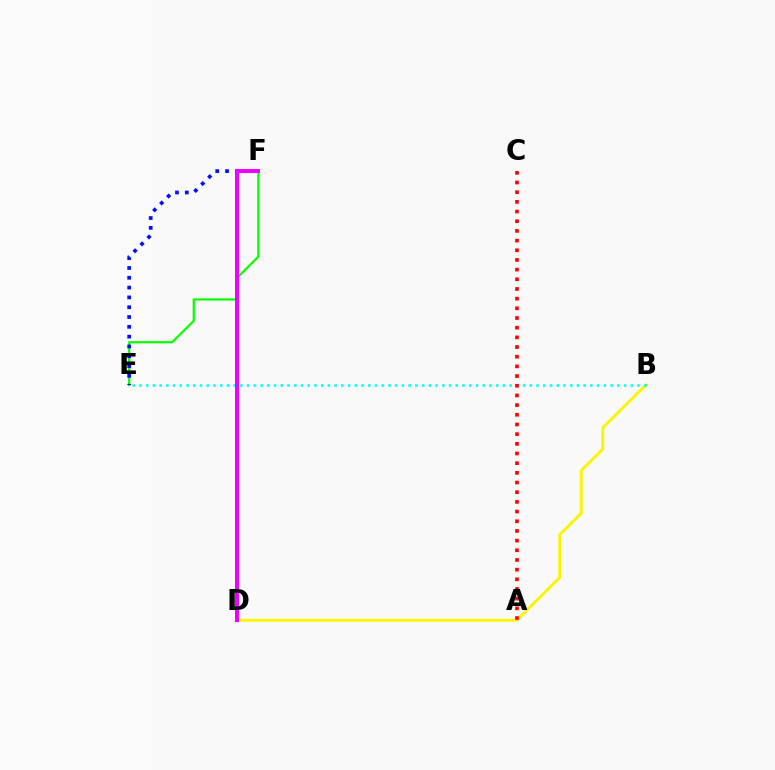{('E', 'F'): [{'color': '#08ff00', 'line_style': 'solid', 'thickness': 1.59}, {'color': '#0010ff', 'line_style': 'dotted', 'thickness': 2.67}], ('B', 'D'): [{'color': '#fcf500', 'line_style': 'solid', 'thickness': 2.08}], ('B', 'E'): [{'color': '#00fff6', 'line_style': 'dotted', 'thickness': 1.83}], ('D', 'F'): [{'color': '#ee00ff', 'line_style': 'solid', 'thickness': 2.9}], ('A', 'C'): [{'color': '#ff0000', 'line_style': 'dotted', 'thickness': 2.63}]}